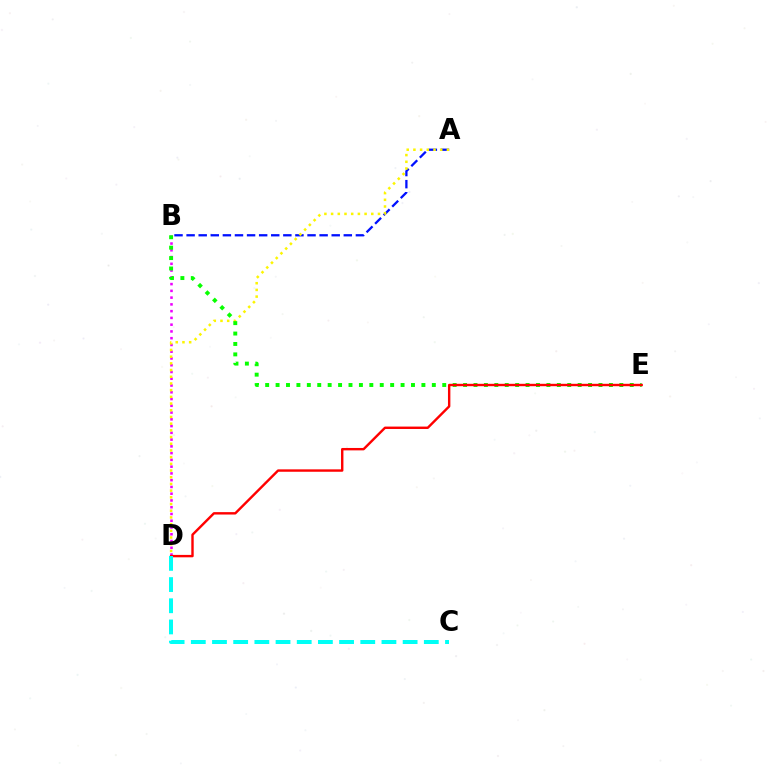{('A', 'B'): [{'color': '#0010ff', 'line_style': 'dashed', 'thickness': 1.64}], ('B', 'D'): [{'color': '#ee00ff', 'line_style': 'dotted', 'thickness': 1.84}], ('A', 'D'): [{'color': '#fcf500', 'line_style': 'dotted', 'thickness': 1.82}], ('B', 'E'): [{'color': '#08ff00', 'line_style': 'dotted', 'thickness': 2.83}], ('D', 'E'): [{'color': '#ff0000', 'line_style': 'solid', 'thickness': 1.73}], ('C', 'D'): [{'color': '#00fff6', 'line_style': 'dashed', 'thickness': 2.88}]}